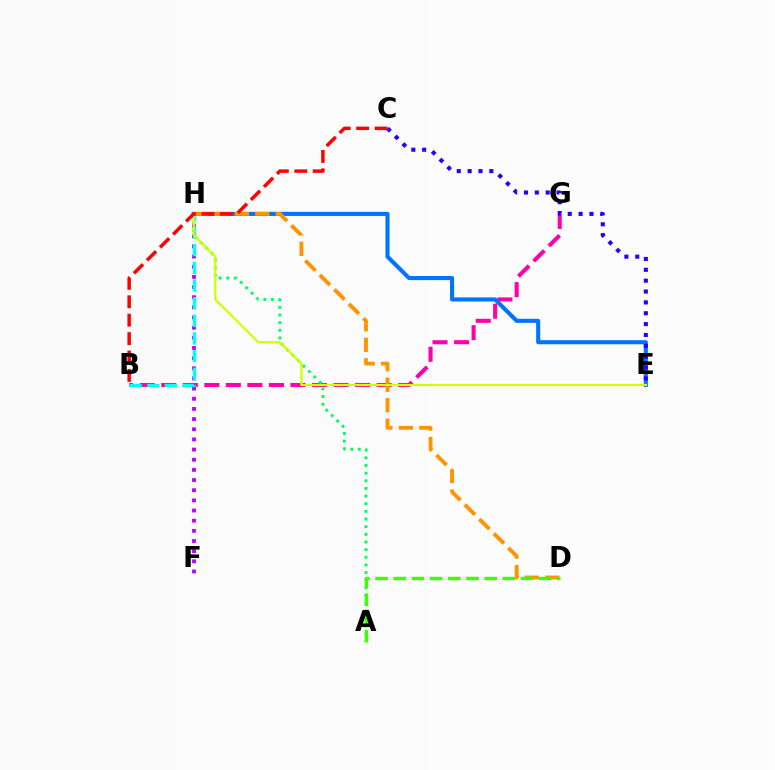{('B', 'G'): [{'color': '#ff00ac', 'line_style': 'dashed', 'thickness': 2.93}], ('F', 'H'): [{'color': '#b900ff', 'line_style': 'dotted', 'thickness': 2.76}], ('A', 'H'): [{'color': '#00ff5c', 'line_style': 'dotted', 'thickness': 2.08}], ('B', 'H'): [{'color': '#00fff6', 'line_style': 'dashed', 'thickness': 2.4}], ('E', 'H'): [{'color': '#0074ff', 'line_style': 'solid', 'thickness': 2.95}, {'color': '#d1ff00', 'line_style': 'solid', 'thickness': 1.61}], ('D', 'H'): [{'color': '#ff9400', 'line_style': 'dashed', 'thickness': 2.78}], ('C', 'E'): [{'color': '#2500ff', 'line_style': 'dotted', 'thickness': 2.95}], ('B', 'C'): [{'color': '#ff0000', 'line_style': 'dashed', 'thickness': 2.5}], ('A', 'D'): [{'color': '#3dff00', 'line_style': 'dashed', 'thickness': 2.47}]}